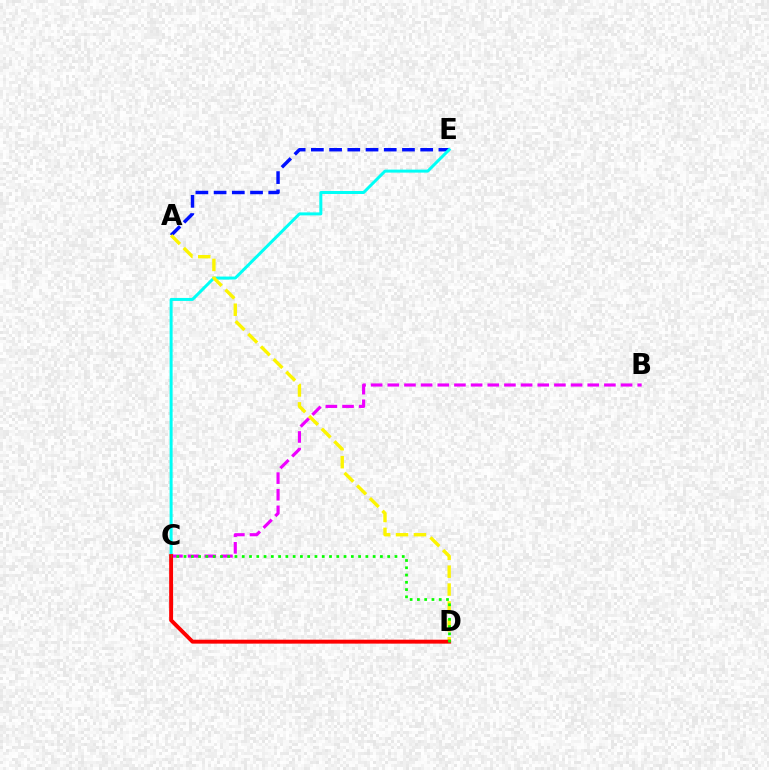{('A', 'E'): [{'color': '#0010ff', 'line_style': 'dashed', 'thickness': 2.47}], ('C', 'E'): [{'color': '#00fff6', 'line_style': 'solid', 'thickness': 2.15}], ('A', 'D'): [{'color': '#fcf500', 'line_style': 'dashed', 'thickness': 2.43}], ('B', 'C'): [{'color': '#ee00ff', 'line_style': 'dashed', 'thickness': 2.26}], ('C', 'D'): [{'color': '#ff0000', 'line_style': 'solid', 'thickness': 2.82}, {'color': '#08ff00', 'line_style': 'dotted', 'thickness': 1.98}]}